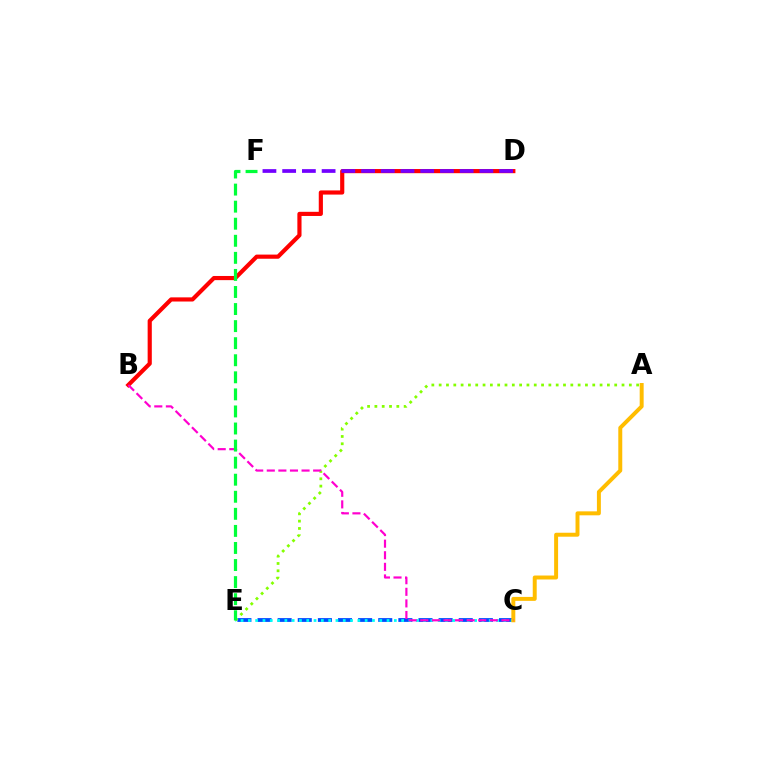{('C', 'E'): [{'color': '#004bff', 'line_style': 'dashed', 'thickness': 2.73}, {'color': '#00fff6', 'line_style': 'dotted', 'thickness': 1.98}], ('B', 'D'): [{'color': '#ff0000', 'line_style': 'solid', 'thickness': 2.99}], ('D', 'F'): [{'color': '#7200ff', 'line_style': 'dashed', 'thickness': 2.68}], ('A', 'E'): [{'color': '#84ff00', 'line_style': 'dotted', 'thickness': 1.99}], ('A', 'C'): [{'color': '#ffbd00', 'line_style': 'solid', 'thickness': 2.85}], ('B', 'C'): [{'color': '#ff00cf', 'line_style': 'dashed', 'thickness': 1.57}], ('E', 'F'): [{'color': '#00ff39', 'line_style': 'dashed', 'thickness': 2.32}]}